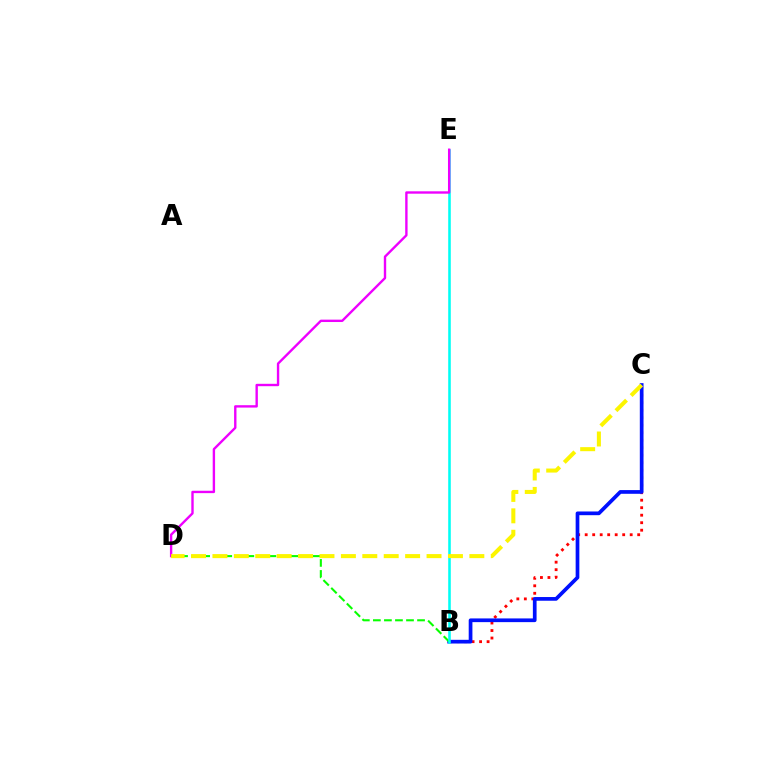{('B', 'C'): [{'color': '#ff0000', 'line_style': 'dotted', 'thickness': 2.04}, {'color': '#0010ff', 'line_style': 'solid', 'thickness': 2.67}], ('B', 'D'): [{'color': '#08ff00', 'line_style': 'dashed', 'thickness': 1.5}], ('B', 'E'): [{'color': '#00fff6', 'line_style': 'solid', 'thickness': 1.86}], ('D', 'E'): [{'color': '#ee00ff', 'line_style': 'solid', 'thickness': 1.71}], ('C', 'D'): [{'color': '#fcf500', 'line_style': 'dashed', 'thickness': 2.91}]}